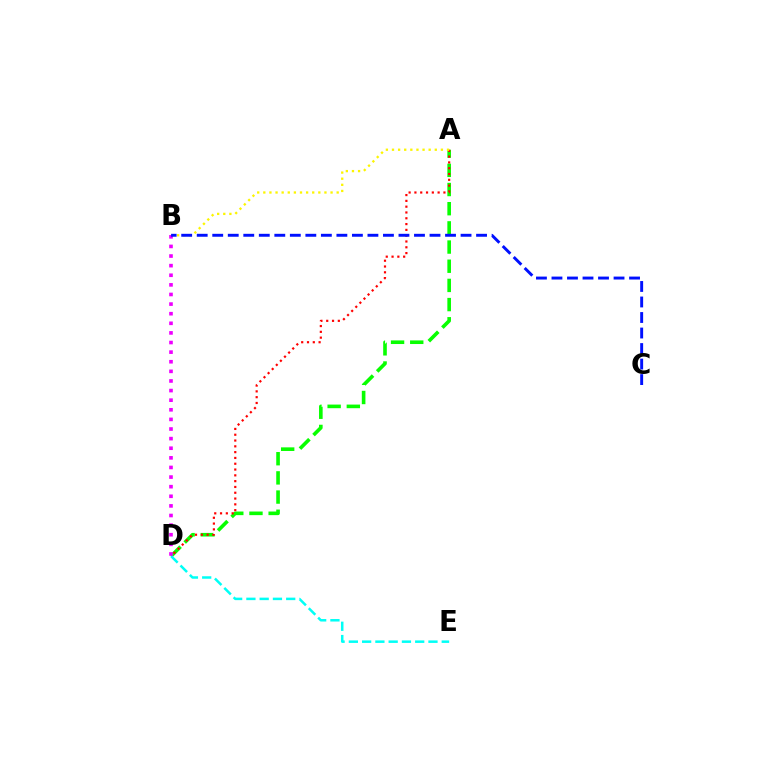{('A', 'D'): [{'color': '#08ff00', 'line_style': 'dashed', 'thickness': 2.61}, {'color': '#ff0000', 'line_style': 'dotted', 'thickness': 1.58}], ('D', 'E'): [{'color': '#00fff6', 'line_style': 'dashed', 'thickness': 1.8}], ('A', 'B'): [{'color': '#fcf500', 'line_style': 'dotted', 'thickness': 1.66}], ('B', 'D'): [{'color': '#ee00ff', 'line_style': 'dotted', 'thickness': 2.61}], ('B', 'C'): [{'color': '#0010ff', 'line_style': 'dashed', 'thickness': 2.11}]}